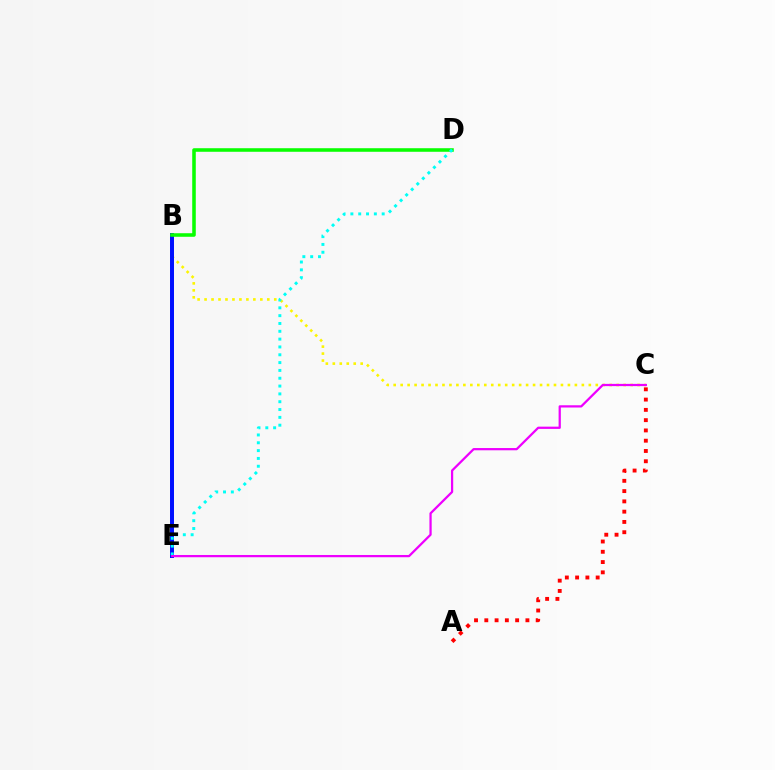{('B', 'C'): [{'color': '#fcf500', 'line_style': 'dotted', 'thickness': 1.89}], ('B', 'E'): [{'color': '#0010ff', 'line_style': 'solid', 'thickness': 2.86}], ('A', 'C'): [{'color': '#ff0000', 'line_style': 'dotted', 'thickness': 2.79}], ('B', 'D'): [{'color': '#08ff00', 'line_style': 'solid', 'thickness': 2.56}], ('D', 'E'): [{'color': '#00fff6', 'line_style': 'dotted', 'thickness': 2.13}], ('C', 'E'): [{'color': '#ee00ff', 'line_style': 'solid', 'thickness': 1.62}]}